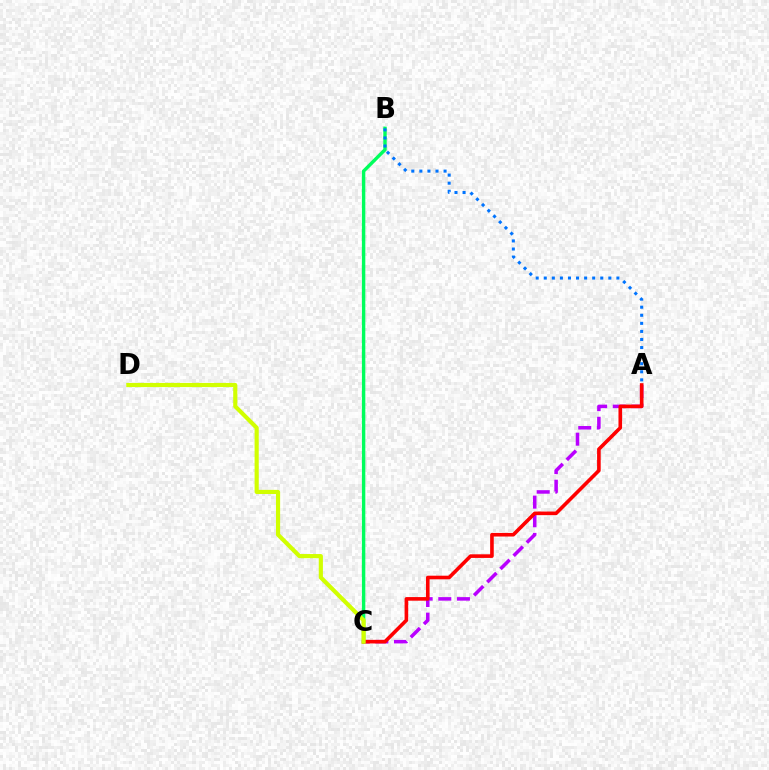{('A', 'C'): [{'color': '#b900ff', 'line_style': 'dashed', 'thickness': 2.53}, {'color': '#ff0000', 'line_style': 'solid', 'thickness': 2.6}], ('B', 'C'): [{'color': '#00ff5c', 'line_style': 'solid', 'thickness': 2.45}], ('A', 'B'): [{'color': '#0074ff', 'line_style': 'dotted', 'thickness': 2.19}], ('C', 'D'): [{'color': '#d1ff00', 'line_style': 'solid', 'thickness': 2.99}]}